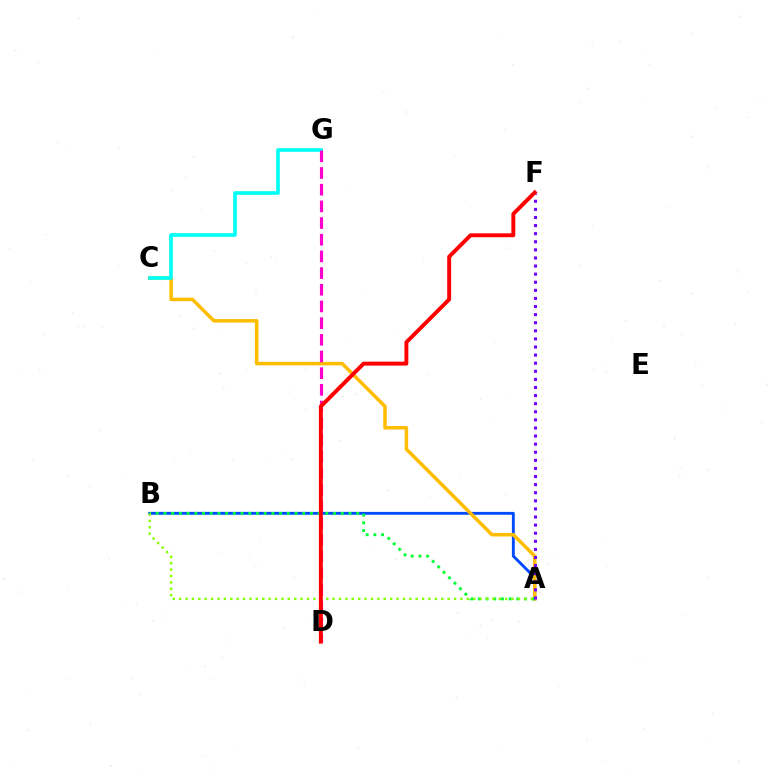{('A', 'B'): [{'color': '#004bff', 'line_style': 'solid', 'thickness': 2.07}, {'color': '#00ff39', 'line_style': 'dotted', 'thickness': 2.09}, {'color': '#84ff00', 'line_style': 'dotted', 'thickness': 1.74}], ('A', 'C'): [{'color': '#ffbd00', 'line_style': 'solid', 'thickness': 2.52}], ('C', 'G'): [{'color': '#00fff6', 'line_style': 'solid', 'thickness': 2.63}], ('D', 'G'): [{'color': '#ff00cf', 'line_style': 'dashed', 'thickness': 2.27}], ('A', 'F'): [{'color': '#7200ff', 'line_style': 'dotted', 'thickness': 2.2}], ('D', 'F'): [{'color': '#ff0000', 'line_style': 'solid', 'thickness': 2.82}]}